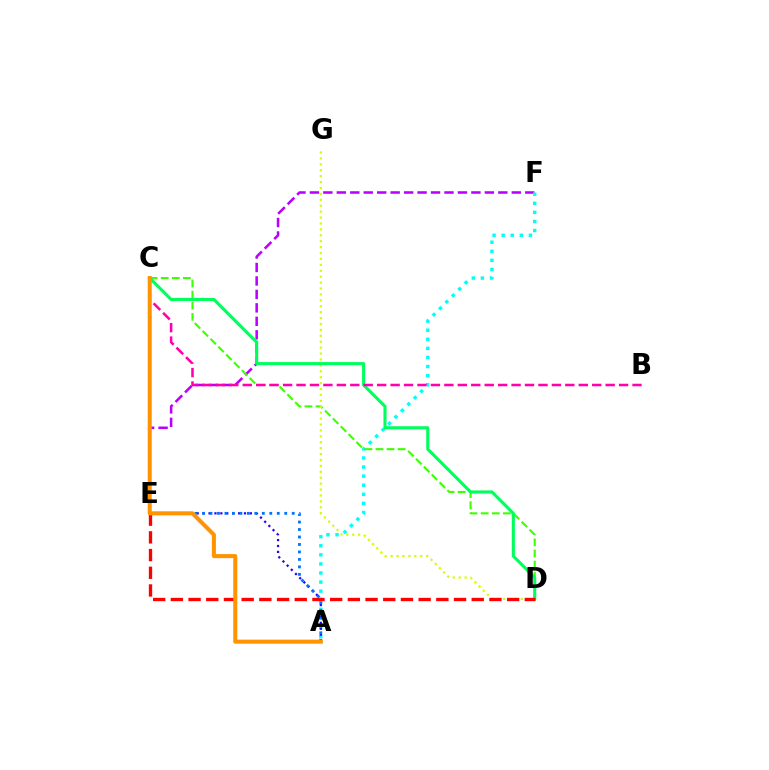{('E', 'F'): [{'color': '#b900ff', 'line_style': 'dashed', 'thickness': 1.83}], ('A', 'F'): [{'color': '#00fff6', 'line_style': 'dotted', 'thickness': 2.47}], ('C', 'D'): [{'color': '#3dff00', 'line_style': 'dashed', 'thickness': 1.51}, {'color': '#00ff5c', 'line_style': 'solid', 'thickness': 2.22}], ('D', 'G'): [{'color': '#d1ff00', 'line_style': 'dotted', 'thickness': 1.61}], ('A', 'E'): [{'color': '#2500ff', 'line_style': 'dotted', 'thickness': 1.61}, {'color': '#0074ff', 'line_style': 'dotted', 'thickness': 2.03}], ('B', 'C'): [{'color': '#ff00ac', 'line_style': 'dashed', 'thickness': 1.83}], ('D', 'E'): [{'color': '#ff0000', 'line_style': 'dashed', 'thickness': 2.4}], ('A', 'C'): [{'color': '#ff9400', 'line_style': 'solid', 'thickness': 2.91}]}